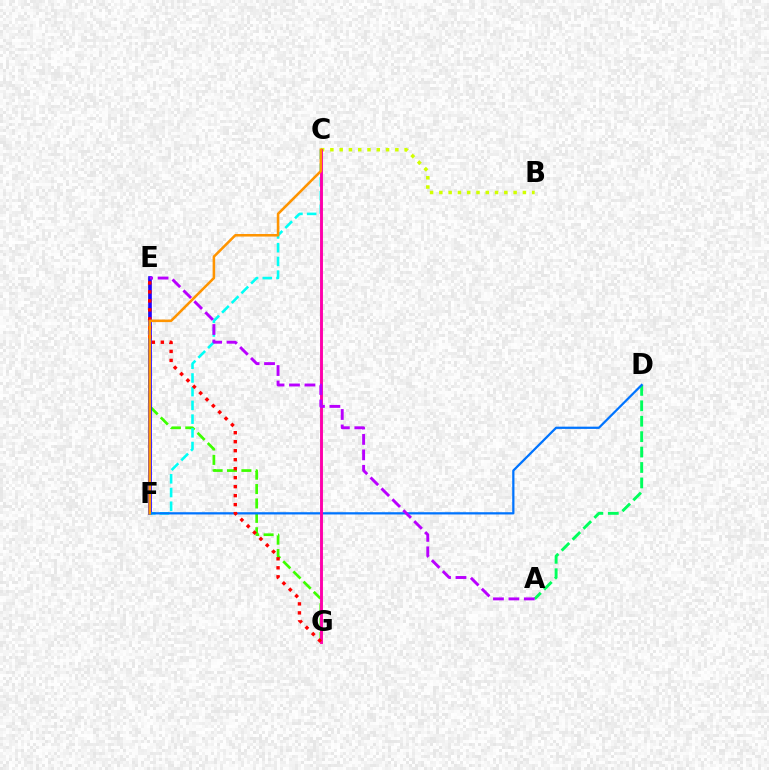{('E', 'G'): [{'color': '#3dff00', 'line_style': 'dashed', 'thickness': 1.96}, {'color': '#ff0000', 'line_style': 'dotted', 'thickness': 2.44}], ('E', 'F'): [{'color': '#2500ff', 'line_style': 'solid', 'thickness': 2.62}], ('B', 'C'): [{'color': '#d1ff00', 'line_style': 'dotted', 'thickness': 2.52}], ('A', 'D'): [{'color': '#00ff5c', 'line_style': 'dashed', 'thickness': 2.1}], ('C', 'F'): [{'color': '#00fff6', 'line_style': 'dashed', 'thickness': 1.86}, {'color': '#ff9400', 'line_style': 'solid', 'thickness': 1.83}], ('D', 'F'): [{'color': '#0074ff', 'line_style': 'solid', 'thickness': 1.62}], ('C', 'G'): [{'color': '#ff00ac', 'line_style': 'solid', 'thickness': 2.1}], ('A', 'E'): [{'color': '#b900ff', 'line_style': 'dashed', 'thickness': 2.1}]}